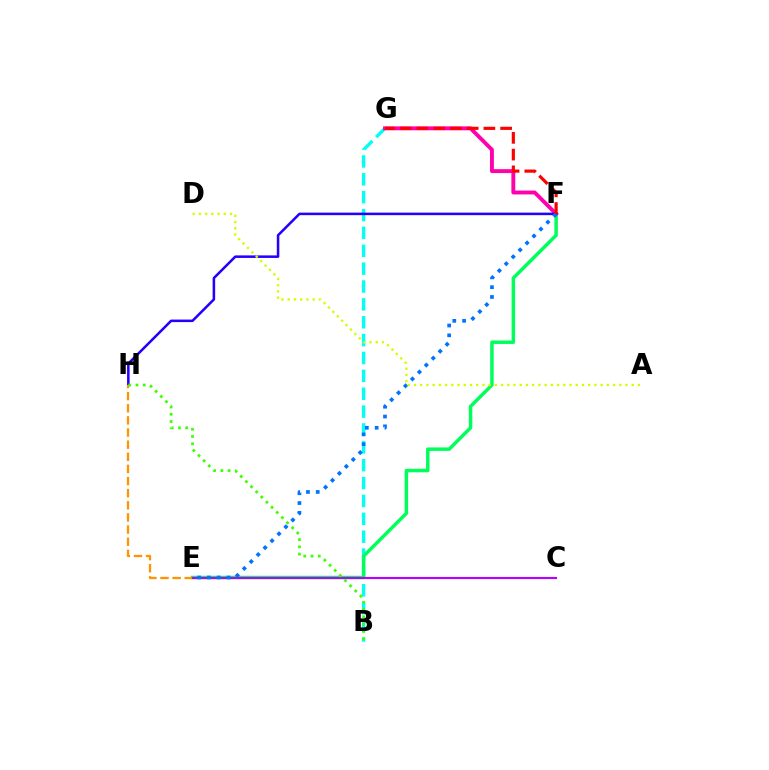{('B', 'G'): [{'color': '#00fff6', 'line_style': 'dashed', 'thickness': 2.43}], ('E', 'F'): [{'color': '#00ff5c', 'line_style': 'solid', 'thickness': 2.5}, {'color': '#0074ff', 'line_style': 'dotted', 'thickness': 2.66}], ('F', 'G'): [{'color': '#ff00ac', 'line_style': 'solid', 'thickness': 2.8}, {'color': '#ff0000', 'line_style': 'dashed', 'thickness': 2.27}], ('F', 'H'): [{'color': '#2500ff', 'line_style': 'solid', 'thickness': 1.83}], ('E', 'H'): [{'color': '#ff9400', 'line_style': 'dashed', 'thickness': 1.65}], ('C', 'E'): [{'color': '#b900ff', 'line_style': 'solid', 'thickness': 1.54}], ('A', 'D'): [{'color': '#d1ff00', 'line_style': 'dotted', 'thickness': 1.69}], ('B', 'H'): [{'color': '#3dff00', 'line_style': 'dotted', 'thickness': 1.98}]}